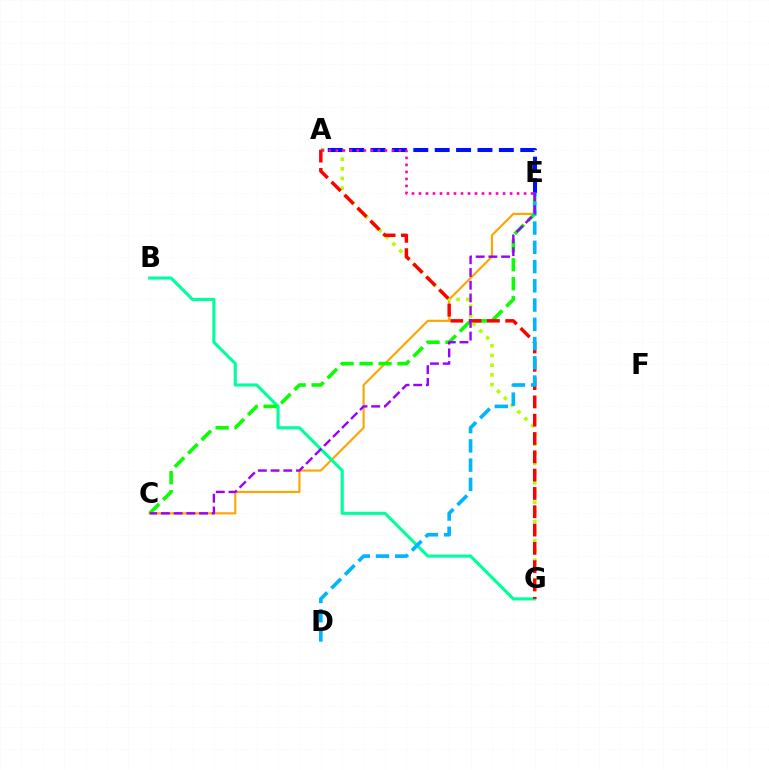{('C', 'E'): [{'color': '#ffa500', 'line_style': 'solid', 'thickness': 1.56}, {'color': '#08ff00', 'line_style': 'dashed', 'thickness': 2.57}, {'color': '#9b00ff', 'line_style': 'dashed', 'thickness': 1.73}], ('A', 'G'): [{'color': '#b3ff00', 'line_style': 'dotted', 'thickness': 2.63}, {'color': '#ff0000', 'line_style': 'dashed', 'thickness': 2.49}], ('B', 'G'): [{'color': '#00ff9d', 'line_style': 'solid', 'thickness': 2.24}], ('A', 'E'): [{'color': '#0010ff', 'line_style': 'dashed', 'thickness': 2.91}, {'color': '#ff00bd', 'line_style': 'dotted', 'thickness': 1.9}], ('D', 'E'): [{'color': '#00b5ff', 'line_style': 'dashed', 'thickness': 2.61}]}